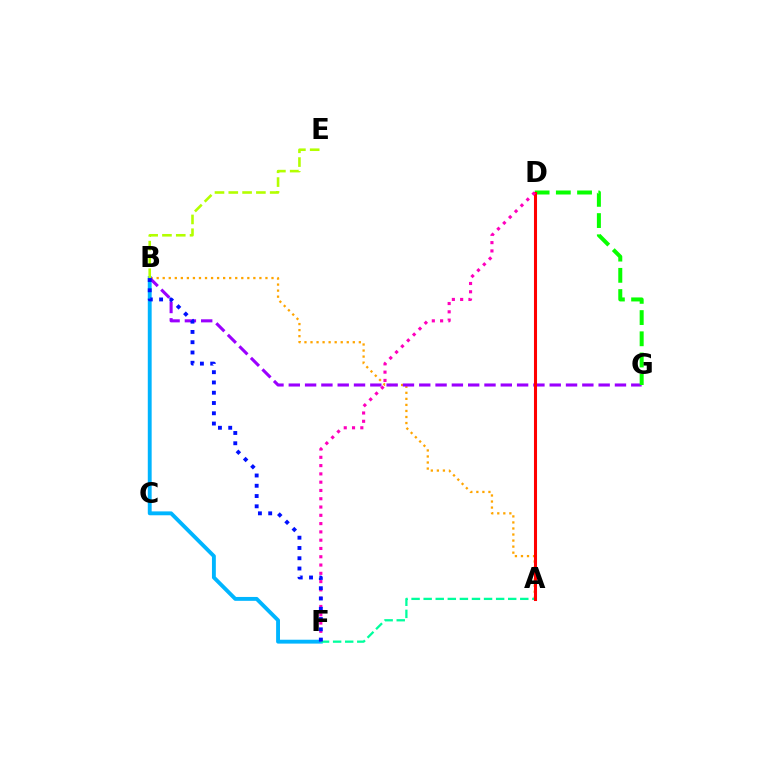{('A', 'B'): [{'color': '#ffa500', 'line_style': 'dotted', 'thickness': 1.64}], ('B', 'F'): [{'color': '#00b5ff', 'line_style': 'solid', 'thickness': 2.79}, {'color': '#0010ff', 'line_style': 'dotted', 'thickness': 2.79}], ('A', 'F'): [{'color': '#00ff9d', 'line_style': 'dashed', 'thickness': 1.64}], ('B', 'G'): [{'color': '#9b00ff', 'line_style': 'dashed', 'thickness': 2.22}], ('D', 'G'): [{'color': '#08ff00', 'line_style': 'dashed', 'thickness': 2.88}], ('A', 'D'): [{'color': '#ff0000', 'line_style': 'solid', 'thickness': 2.2}], ('D', 'F'): [{'color': '#ff00bd', 'line_style': 'dotted', 'thickness': 2.25}], ('B', 'E'): [{'color': '#b3ff00', 'line_style': 'dashed', 'thickness': 1.87}]}